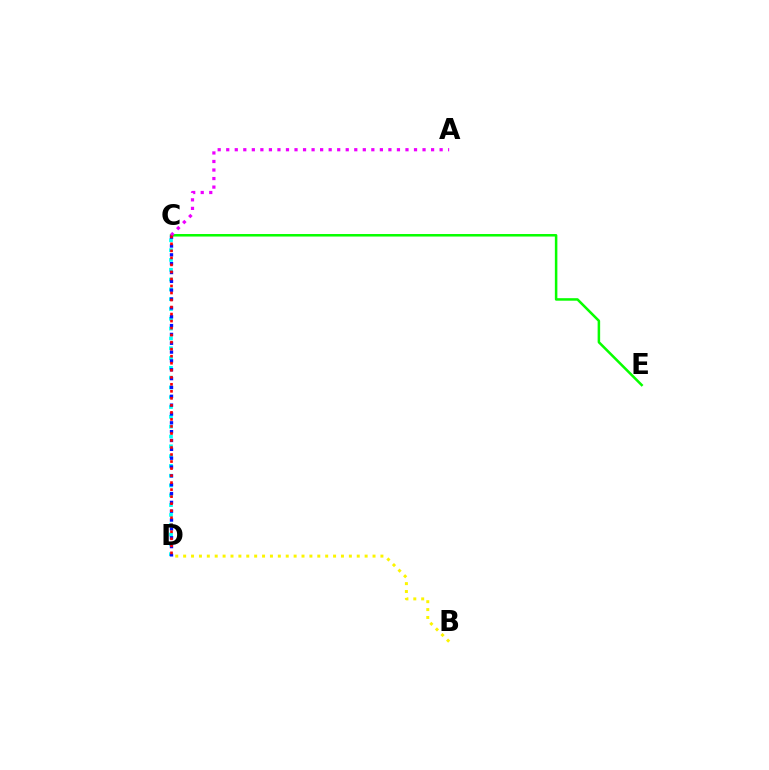{('C', 'E'): [{'color': '#08ff00', 'line_style': 'solid', 'thickness': 1.81}], ('C', 'D'): [{'color': '#00fff6', 'line_style': 'dotted', 'thickness': 2.66}, {'color': '#0010ff', 'line_style': 'dotted', 'thickness': 2.4}, {'color': '#ff0000', 'line_style': 'dotted', 'thickness': 1.91}], ('B', 'D'): [{'color': '#fcf500', 'line_style': 'dotted', 'thickness': 2.14}], ('A', 'C'): [{'color': '#ee00ff', 'line_style': 'dotted', 'thickness': 2.32}]}